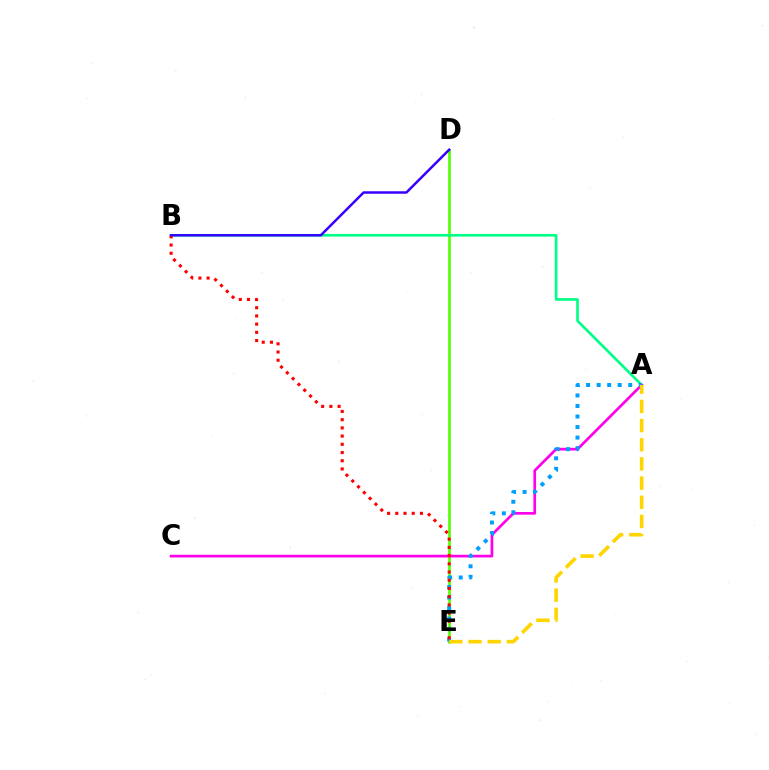{('D', 'E'): [{'color': '#4fff00', 'line_style': 'solid', 'thickness': 1.9}], ('A', 'B'): [{'color': '#00ff86', 'line_style': 'solid', 'thickness': 1.9}], ('A', 'C'): [{'color': '#ff00ed', 'line_style': 'solid', 'thickness': 1.94}], ('A', 'E'): [{'color': '#009eff', 'line_style': 'dotted', 'thickness': 2.86}, {'color': '#ffd500', 'line_style': 'dashed', 'thickness': 2.6}], ('B', 'E'): [{'color': '#ff0000', 'line_style': 'dotted', 'thickness': 2.23}], ('B', 'D'): [{'color': '#3700ff', 'line_style': 'solid', 'thickness': 1.79}]}